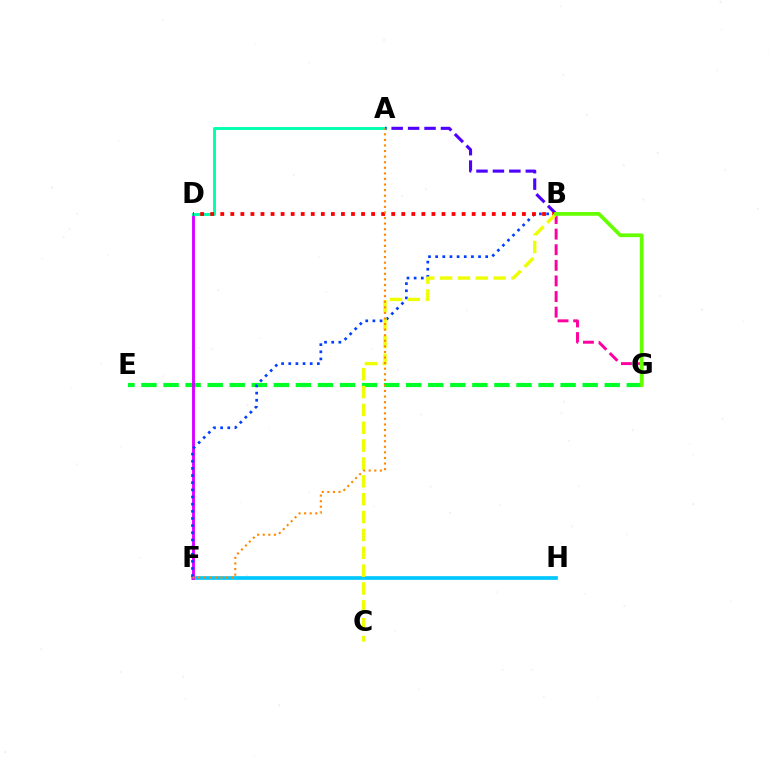{('F', 'H'): [{'color': '#00c7ff', 'line_style': 'solid', 'thickness': 2.64}], ('E', 'G'): [{'color': '#00ff27', 'line_style': 'dashed', 'thickness': 3.0}], ('D', 'F'): [{'color': '#d600ff', 'line_style': 'solid', 'thickness': 2.06}], ('B', 'F'): [{'color': '#003fff', 'line_style': 'dotted', 'thickness': 1.94}], ('A', 'D'): [{'color': '#00ffaf', 'line_style': 'solid', 'thickness': 2.1}], ('A', 'B'): [{'color': '#4f00ff', 'line_style': 'dashed', 'thickness': 2.23}], ('B', 'G'): [{'color': '#ff00a0', 'line_style': 'dashed', 'thickness': 2.12}, {'color': '#66ff00', 'line_style': 'solid', 'thickness': 2.68}], ('B', 'D'): [{'color': '#ff0000', 'line_style': 'dotted', 'thickness': 2.73}], ('B', 'C'): [{'color': '#eeff00', 'line_style': 'dashed', 'thickness': 2.43}], ('A', 'F'): [{'color': '#ff8800', 'line_style': 'dotted', 'thickness': 1.52}]}